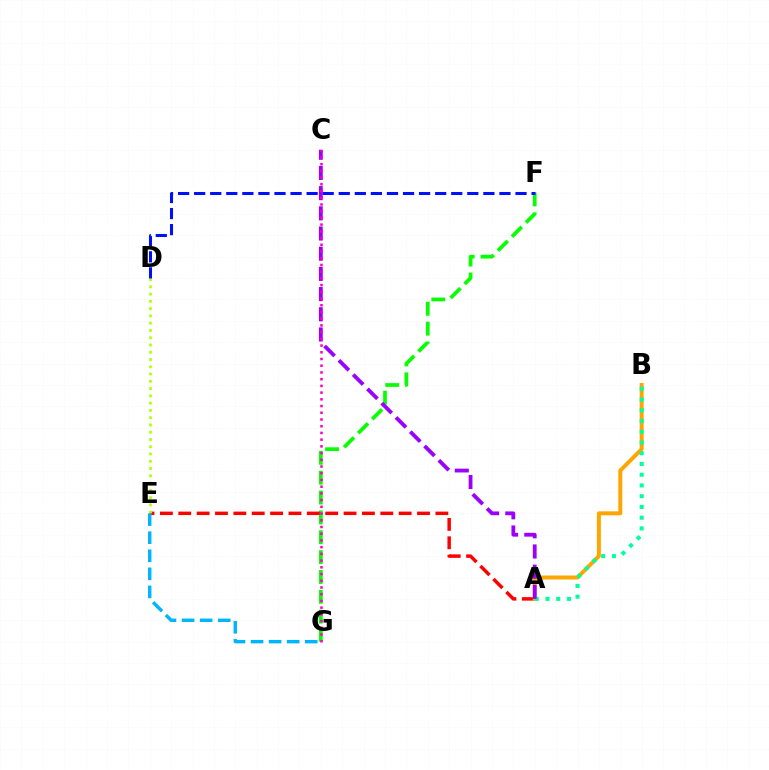{('F', 'G'): [{'color': '#08ff00', 'line_style': 'dashed', 'thickness': 2.7}], ('A', 'E'): [{'color': '#ff0000', 'line_style': 'dashed', 'thickness': 2.49}], ('D', 'E'): [{'color': '#b3ff00', 'line_style': 'dotted', 'thickness': 1.97}], ('D', 'F'): [{'color': '#0010ff', 'line_style': 'dashed', 'thickness': 2.18}], ('A', 'B'): [{'color': '#ffa500', 'line_style': 'solid', 'thickness': 2.85}, {'color': '#00ff9d', 'line_style': 'dotted', 'thickness': 2.92}], ('E', 'G'): [{'color': '#00b5ff', 'line_style': 'dashed', 'thickness': 2.45}], ('A', 'C'): [{'color': '#9b00ff', 'line_style': 'dashed', 'thickness': 2.74}], ('C', 'G'): [{'color': '#ff00bd', 'line_style': 'dotted', 'thickness': 1.83}]}